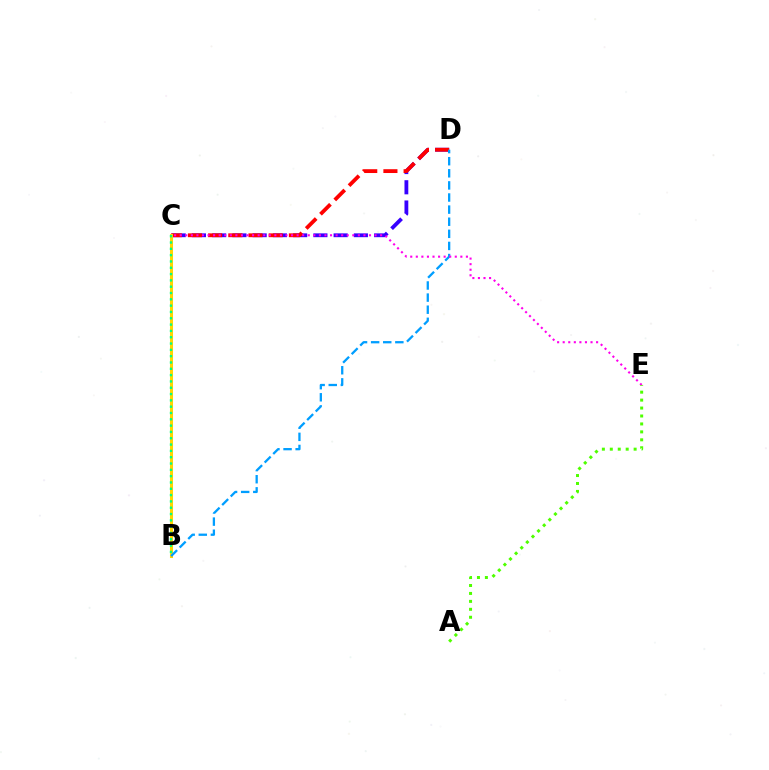{('C', 'D'): [{'color': '#3700ff', 'line_style': 'dashed', 'thickness': 2.75}, {'color': '#ff0000', 'line_style': 'dashed', 'thickness': 2.74}], ('B', 'C'): [{'color': '#ffd500', 'line_style': 'solid', 'thickness': 2.19}, {'color': '#00ff86', 'line_style': 'dotted', 'thickness': 1.72}], ('B', 'D'): [{'color': '#009eff', 'line_style': 'dashed', 'thickness': 1.64}], ('C', 'E'): [{'color': '#ff00ed', 'line_style': 'dotted', 'thickness': 1.51}], ('A', 'E'): [{'color': '#4fff00', 'line_style': 'dotted', 'thickness': 2.16}]}